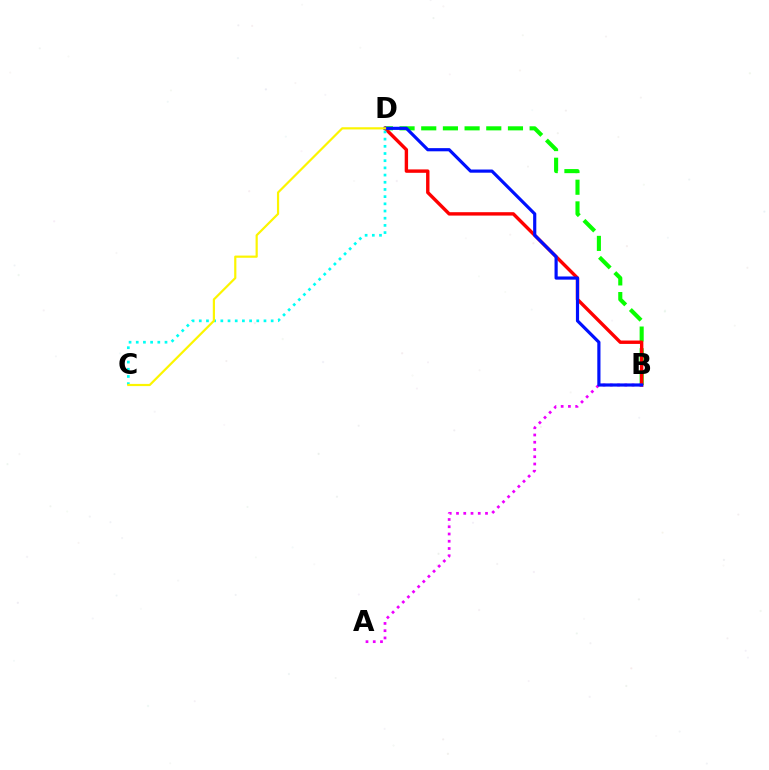{('B', 'D'): [{'color': '#08ff00', 'line_style': 'dashed', 'thickness': 2.95}, {'color': '#ff0000', 'line_style': 'solid', 'thickness': 2.44}, {'color': '#0010ff', 'line_style': 'solid', 'thickness': 2.28}], ('A', 'B'): [{'color': '#ee00ff', 'line_style': 'dotted', 'thickness': 1.97}], ('C', 'D'): [{'color': '#00fff6', 'line_style': 'dotted', 'thickness': 1.95}, {'color': '#fcf500', 'line_style': 'solid', 'thickness': 1.58}]}